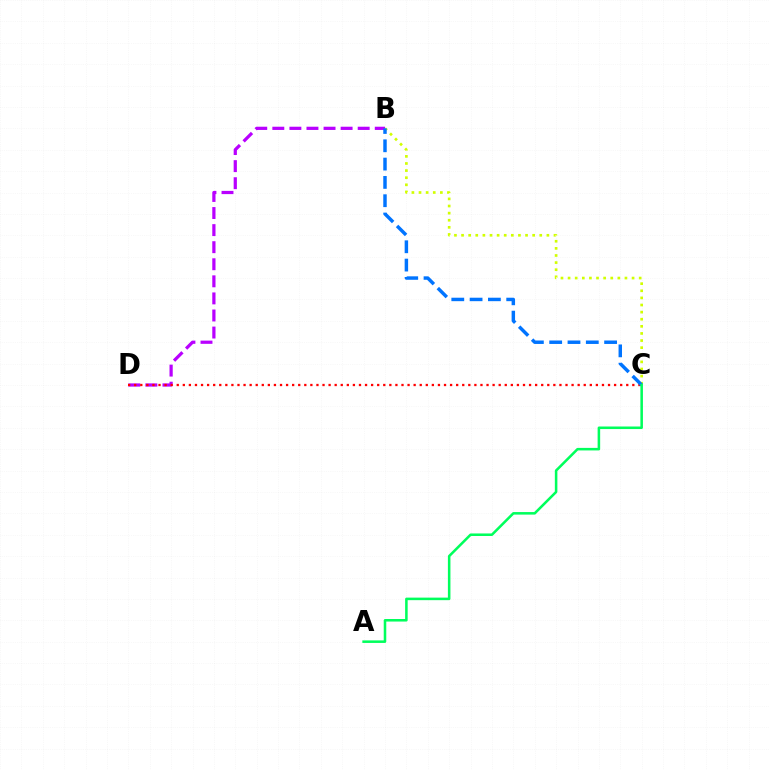{('B', 'D'): [{'color': '#b900ff', 'line_style': 'dashed', 'thickness': 2.32}], ('B', 'C'): [{'color': '#d1ff00', 'line_style': 'dotted', 'thickness': 1.93}, {'color': '#0074ff', 'line_style': 'dashed', 'thickness': 2.49}], ('C', 'D'): [{'color': '#ff0000', 'line_style': 'dotted', 'thickness': 1.65}], ('A', 'C'): [{'color': '#00ff5c', 'line_style': 'solid', 'thickness': 1.83}]}